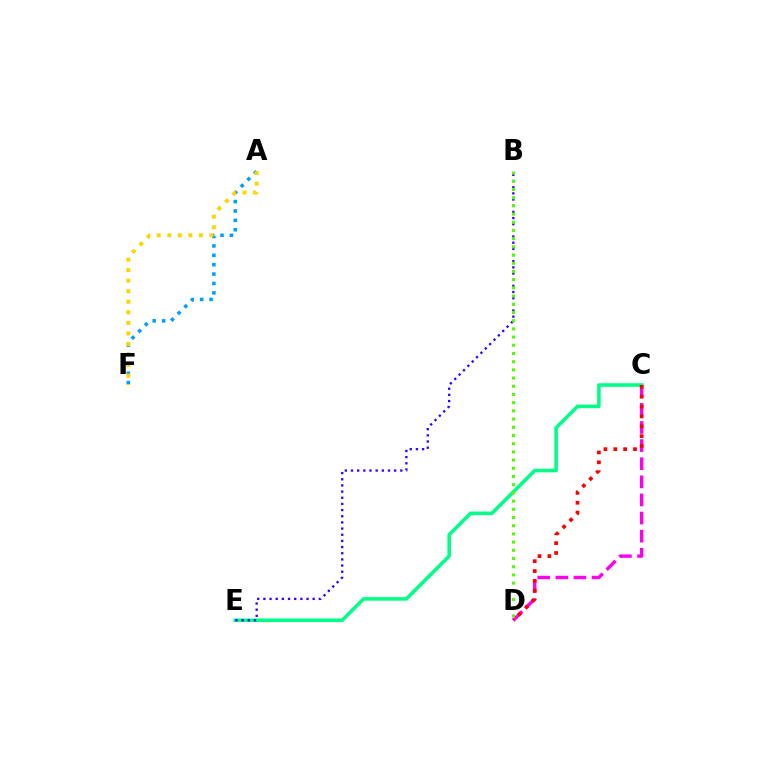{('C', 'E'): [{'color': '#00ff86', 'line_style': 'solid', 'thickness': 2.56}], ('C', 'D'): [{'color': '#ff00ed', 'line_style': 'dashed', 'thickness': 2.46}, {'color': '#ff0000', 'line_style': 'dotted', 'thickness': 2.68}], ('B', 'E'): [{'color': '#3700ff', 'line_style': 'dotted', 'thickness': 1.67}], ('A', 'F'): [{'color': '#009eff', 'line_style': 'dotted', 'thickness': 2.55}, {'color': '#ffd500', 'line_style': 'dotted', 'thickness': 2.86}], ('B', 'D'): [{'color': '#4fff00', 'line_style': 'dotted', 'thickness': 2.23}]}